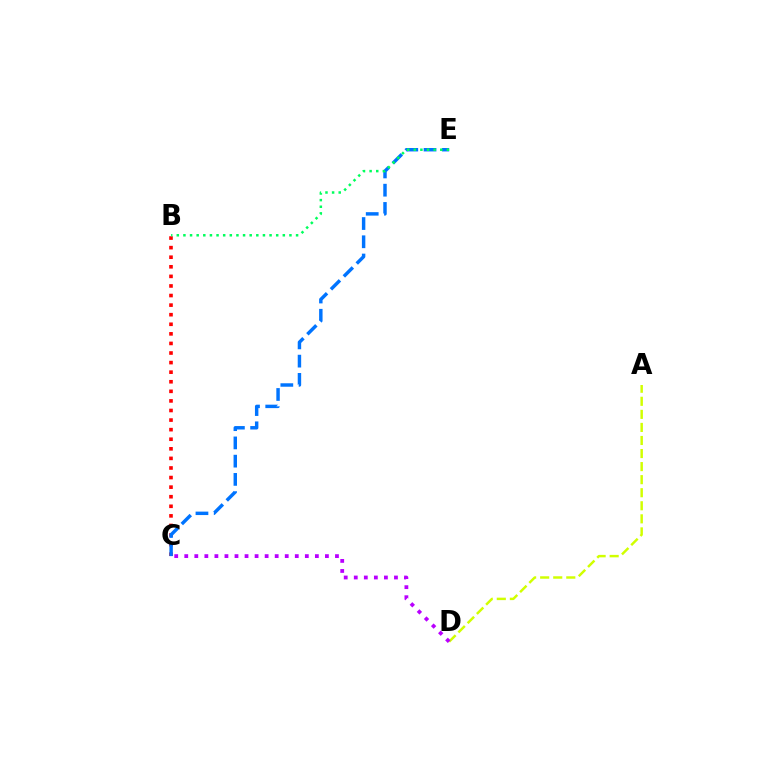{('A', 'D'): [{'color': '#d1ff00', 'line_style': 'dashed', 'thickness': 1.77}], ('C', 'D'): [{'color': '#b900ff', 'line_style': 'dotted', 'thickness': 2.73}], ('B', 'C'): [{'color': '#ff0000', 'line_style': 'dotted', 'thickness': 2.6}], ('C', 'E'): [{'color': '#0074ff', 'line_style': 'dashed', 'thickness': 2.48}], ('B', 'E'): [{'color': '#00ff5c', 'line_style': 'dotted', 'thickness': 1.8}]}